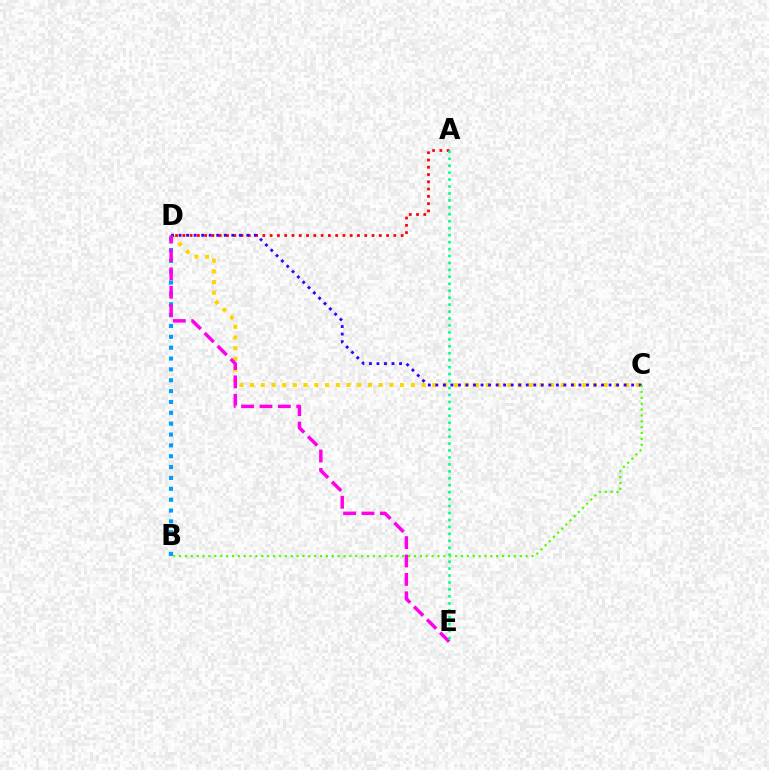{('C', 'D'): [{'color': '#ffd500', 'line_style': 'dotted', 'thickness': 2.91}, {'color': '#3700ff', 'line_style': 'dotted', 'thickness': 2.05}], ('A', 'D'): [{'color': '#ff0000', 'line_style': 'dotted', 'thickness': 1.98}], ('B', 'D'): [{'color': '#009eff', 'line_style': 'dotted', 'thickness': 2.95}], ('D', 'E'): [{'color': '#ff00ed', 'line_style': 'dashed', 'thickness': 2.5}], ('A', 'E'): [{'color': '#00ff86', 'line_style': 'dotted', 'thickness': 1.89}], ('B', 'C'): [{'color': '#4fff00', 'line_style': 'dotted', 'thickness': 1.6}]}